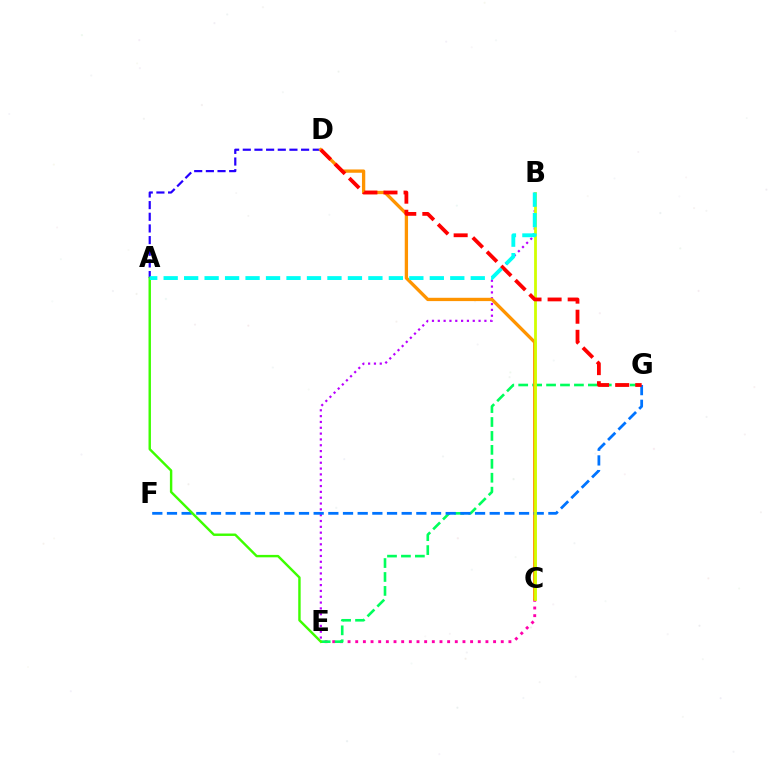{('C', 'E'): [{'color': '#ff00ac', 'line_style': 'dotted', 'thickness': 2.08}], ('B', 'E'): [{'color': '#b900ff', 'line_style': 'dotted', 'thickness': 1.58}], ('E', 'G'): [{'color': '#00ff5c', 'line_style': 'dashed', 'thickness': 1.89}], ('A', 'D'): [{'color': '#2500ff', 'line_style': 'dashed', 'thickness': 1.58}], ('C', 'D'): [{'color': '#ff9400', 'line_style': 'solid', 'thickness': 2.38}], ('F', 'G'): [{'color': '#0074ff', 'line_style': 'dashed', 'thickness': 1.99}], ('A', 'E'): [{'color': '#3dff00', 'line_style': 'solid', 'thickness': 1.74}], ('B', 'C'): [{'color': '#d1ff00', 'line_style': 'solid', 'thickness': 2.01}], ('D', 'G'): [{'color': '#ff0000', 'line_style': 'dashed', 'thickness': 2.73}], ('A', 'B'): [{'color': '#00fff6', 'line_style': 'dashed', 'thickness': 2.78}]}